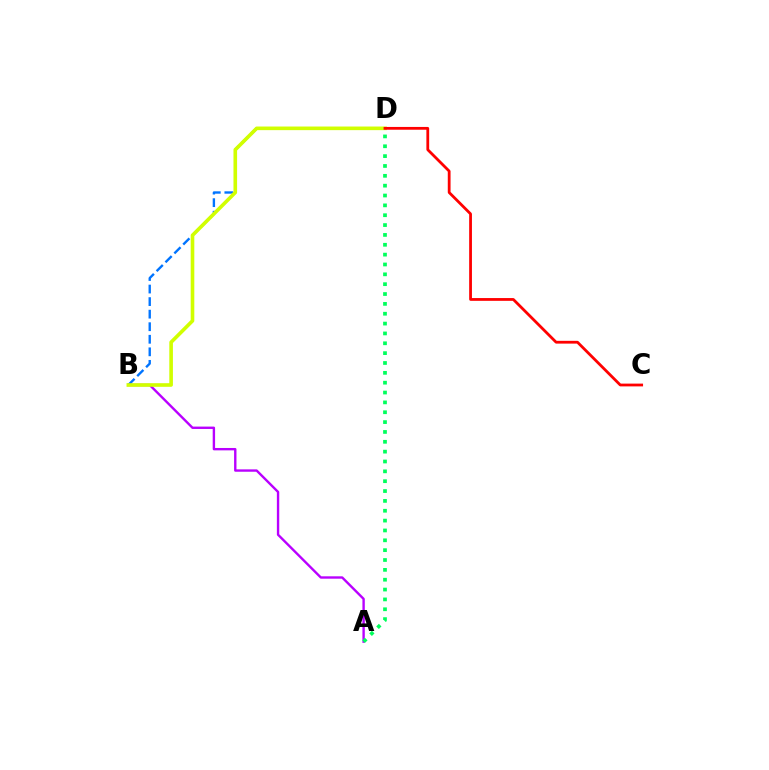{('A', 'B'): [{'color': '#b900ff', 'line_style': 'solid', 'thickness': 1.72}], ('B', 'D'): [{'color': '#0074ff', 'line_style': 'dashed', 'thickness': 1.71}, {'color': '#d1ff00', 'line_style': 'solid', 'thickness': 2.61}], ('A', 'D'): [{'color': '#00ff5c', 'line_style': 'dotted', 'thickness': 2.68}], ('C', 'D'): [{'color': '#ff0000', 'line_style': 'solid', 'thickness': 2.0}]}